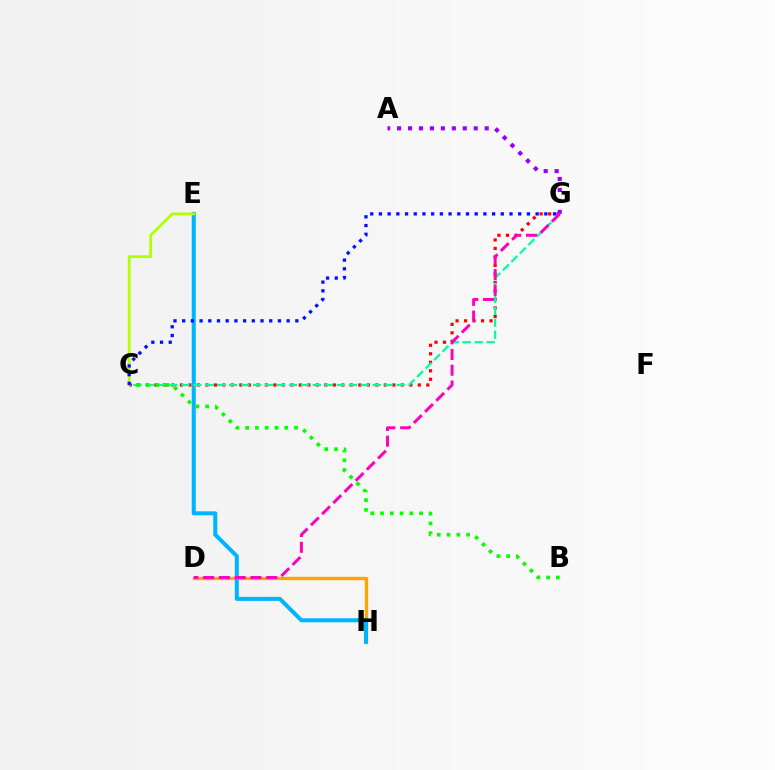{('C', 'G'): [{'color': '#ff0000', 'line_style': 'dotted', 'thickness': 2.31}, {'color': '#00ff9d', 'line_style': 'dashed', 'thickness': 1.62}, {'color': '#0010ff', 'line_style': 'dotted', 'thickness': 2.37}], ('D', 'H'): [{'color': '#ffa500', 'line_style': 'solid', 'thickness': 2.42}], ('E', 'H'): [{'color': '#00b5ff', 'line_style': 'solid', 'thickness': 2.9}], ('A', 'G'): [{'color': '#9b00ff', 'line_style': 'dotted', 'thickness': 2.98}], ('D', 'G'): [{'color': '#ff00bd', 'line_style': 'dashed', 'thickness': 2.14}], ('C', 'E'): [{'color': '#b3ff00', 'line_style': 'solid', 'thickness': 1.99}], ('B', 'C'): [{'color': '#08ff00', 'line_style': 'dotted', 'thickness': 2.65}]}